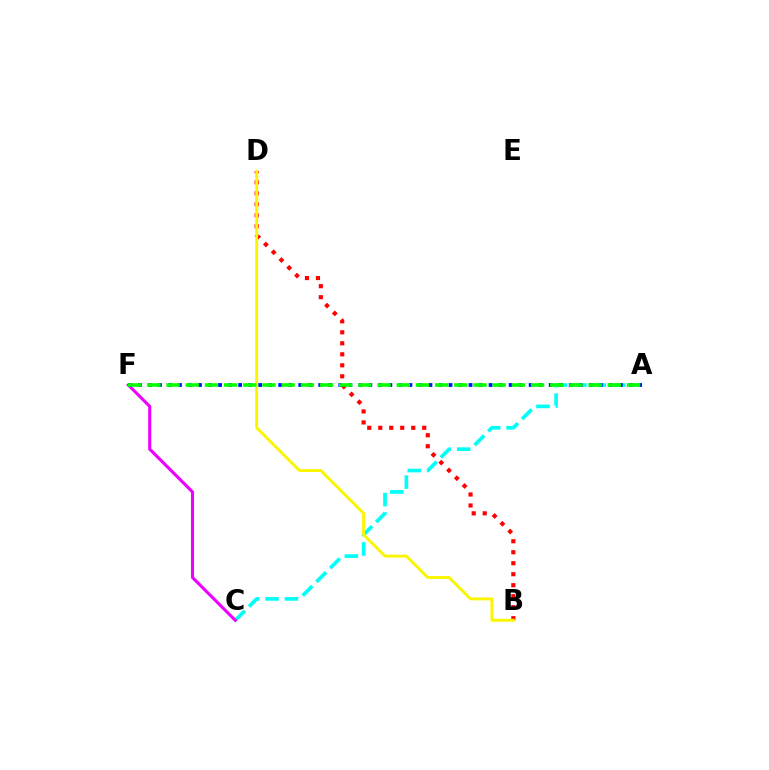{('A', 'C'): [{'color': '#00fff6', 'line_style': 'dashed', 'thickness': 2.64}], ('B', 'D'): [{'color': '#ff0000', 'line_style': 'dotted', 'thickness': 2.99}, {'color': '#fcf500', 'line_style': 'solid', 'thickness': 2.11}], ('C', 'F'): [{'color': '#ee00ff', 'line_style': 'solid', 'thickness': 2.21}], ('A', 'F'): [{'color': '#0010ff', 'line_style': 'dotted', 'thickness': 2.72}, {'color': '#08ff00', 'line_style': 'dashed', 'thickness': 2.61}]}